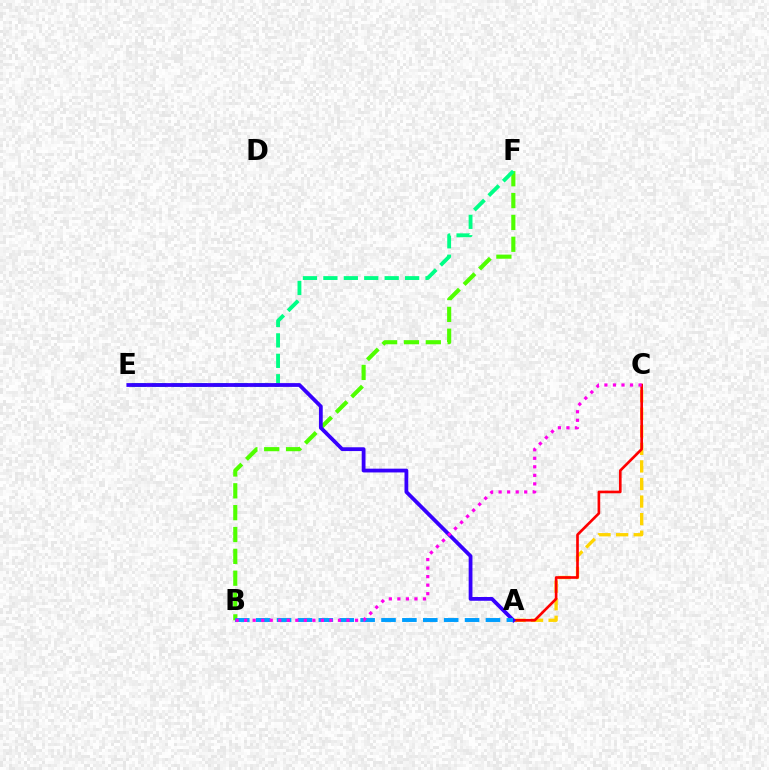{('B', 'F'): [{'color': '#4fff00', 'line_style': 'dashed', 'thickness': 2.97}], ('E', 'F'): [{'color': '#00ff86', 'line_style': 'dashed', 'thickness': 2.78}], ('A', 'C'): [{'color': '#ffd500', 'line_style': 'dashed', 'thickness': 2.39}, {'color': '#ff0000', 'line_style': 'solid', 'thickness': 1.91}], ('A', 'E'): [{'color': '#3700ff', 'line_style': 'solid', 'thickness': 2.72}], ('A', 'B'): [{'color': '#009eff', 'line_style': 'dashed', 'thickness': 2.84}], ('B', 'C'): [{'color': '#ff00ed', 'line_style': 'dotted', 'thickness': 2.32}]}